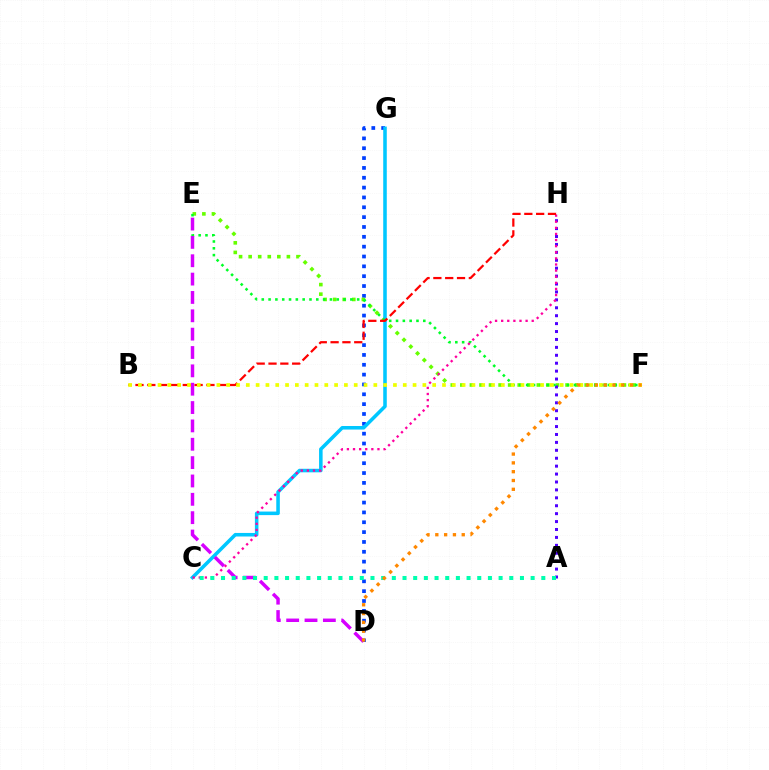{('D', 'G'): [{'color': '#003fff', 'line_style': 'dotted', 'thickness': 2.67}], ('E', 'F'): [{'color': '#66ff00', 'line_style': 'dotted', 'thickness': 2.6}, {'color': '#00ff27', 'line_style': 'dotted', 'thickness': 1.85}], ('C', 'G'): [{'color': '#00c7ff', 'line_style': 'solid', 'thickness': 2.56}], ('A', 'H'): [{'color': '#4f00ff', 'line_style': 'dotted', 'thickness': 2.15}], ('C', 'H'): [{'color': '#ff00a0', 'line_style': 'dotted', 'thickness': 1.66}], ('D', 'E'): [{'color': '#d600ff', 'line_style': 'dashed', 'thickness': 2.49}], ('B', 'H'): [{'color': '#ff0000', 'line_style': 'dashed', 'thickness': 1.61}], ('B', 'F'): [{'color': '#eeff00', 'line_style': 'dotted', 'thickness': 2.66}], ('A', 'C'): [{'color': '#00ffaf', 'line_style': 'dotted', 'thickness': 2.9}], ('D', 'F'): [{'color': '#ff8800', 'line_style': 'dotted', 'thickness': 2.39}]}